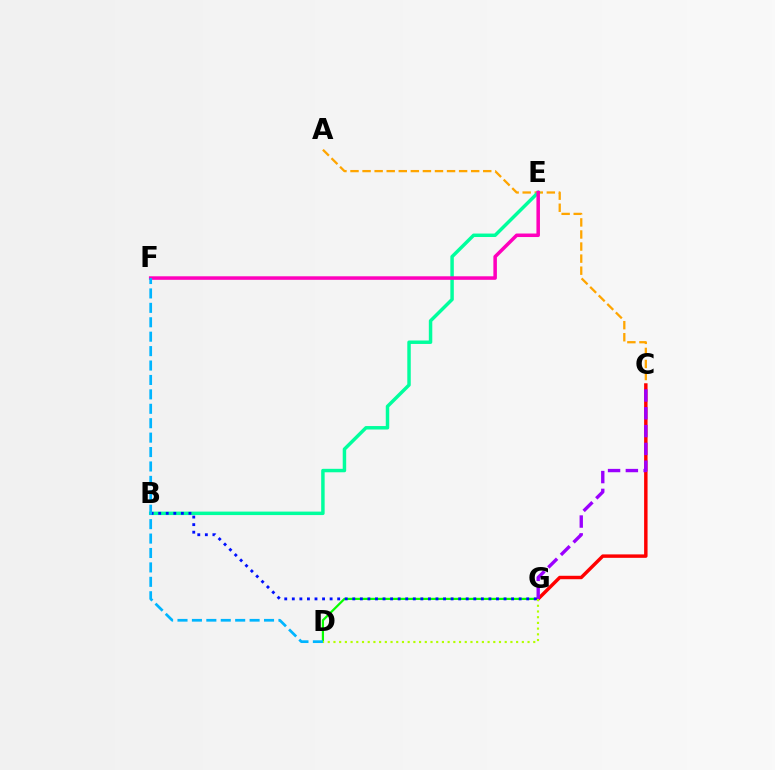{('A', 'C'): [{'color': '#ffa500', 'line_style': 'dashed', 'thickness': 1.64}], ('D', 'G'): [{'color': '#08ff00', 'line_style': 'solid', 'thickness': 1.59}, {'color': '#b3ff00', 'line_style': 'dotted', 'thickness': 1.55}], ('C', 'G'): [{'color': '#ff0000', 'line_style': 'solid', 'thickness': 2.48}, {'color': '#9b00ff', 'line_style': 'dashed', 'thickness': 2.42}], ('B', 'E'): [{'color': '#00ff9d', 'line_style': 'solid', 'thickness': 2.49}], ('B', 'G'): [{'color': '#0010ff', 'line_style': 'dotted', 'thickness': 2.05}], ('E', 'F'): [{'color': '#ff00bd', 'line_style': 'solid', 'thickness': 2.53}], ('D', 'F'): [{'color': '#00b5ff', 'line_style': 'dashed', 'thickness': 1.96}]}